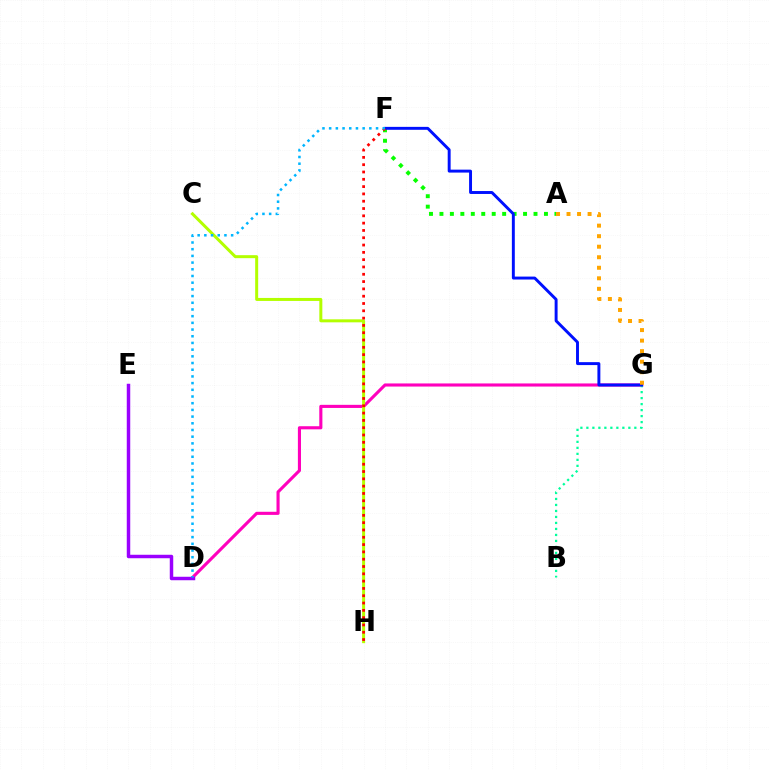{('D', 'G'): [{'color': '#ff00bd', 'line_style': 'solid', 'thickness': 2.24}], ('A', 'F'): [{'color': '#08ff00', 'line_style': 'dotted', 'thickness': 2.84}], ('B', 'G'): [{'color': '#00ff9d', 'line_style': 'dotted', 'thickness': 1.63}], ('F', 'G'): [{'color': '#0010ff', 'line_style': 'solid', 'thickness': 2.11}], ('D', 'E'): [{'color': '#9b00ff', 'line_style': 'solid', 'thickness': 2.5}], ('C', 'H'): [{'color': '#b3ff00', 'line_style': 'solid', 'thickness': 2.16}], ('A', 'G'): [{'color': '#ffa500', 'line_style': 'dotted', 'thickness': 2.86}], ('F', 'H'): [{'color': '#ff0000', 'line_style': 'dotted', 'thickness': 1.98}], ('D', 'F'): [{'color': '#00b5ff', 'line_style': 'dotted', 'thickness': 1.82}]}